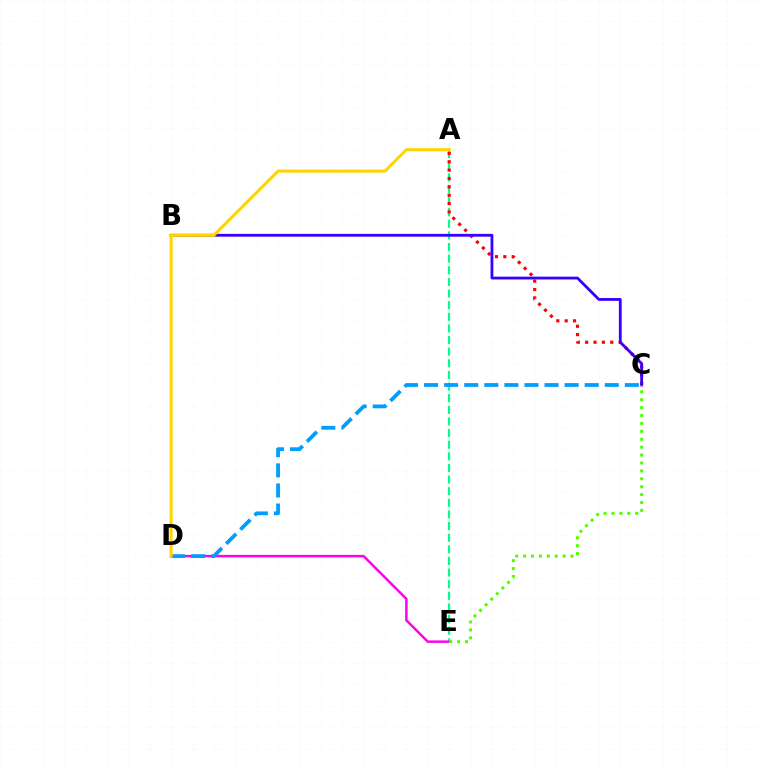{('A', 'E'): [{'color': '#00ff86', 'line_style': 'dashed', 'thickness': 1.58}], ('D', 'E'): [{'color': '#ff00ed', 'line_style': 'solid', 'thickness': 1.78}], ('C', 'D'): [{'color': '#009eff', 'line_style': 'dashed', 'thickness': 2.73}], ('A', 'C'): [{'color': '#ff0000', 'line_style': 'dotted', 'thickness': 2.27}], ('B', 'C'): [{'color': '#3700ff', 'line_style': 'solid', 'thickness': 2.03}], ('C', 'E'): [{'color': '#4fff00', 'line_style': 'dotted', 'thickness': 2.15}], ('A', 'D'): [{'color': '#ffd500', 'line_style': 'solid', 'thickness': 2.2}]}